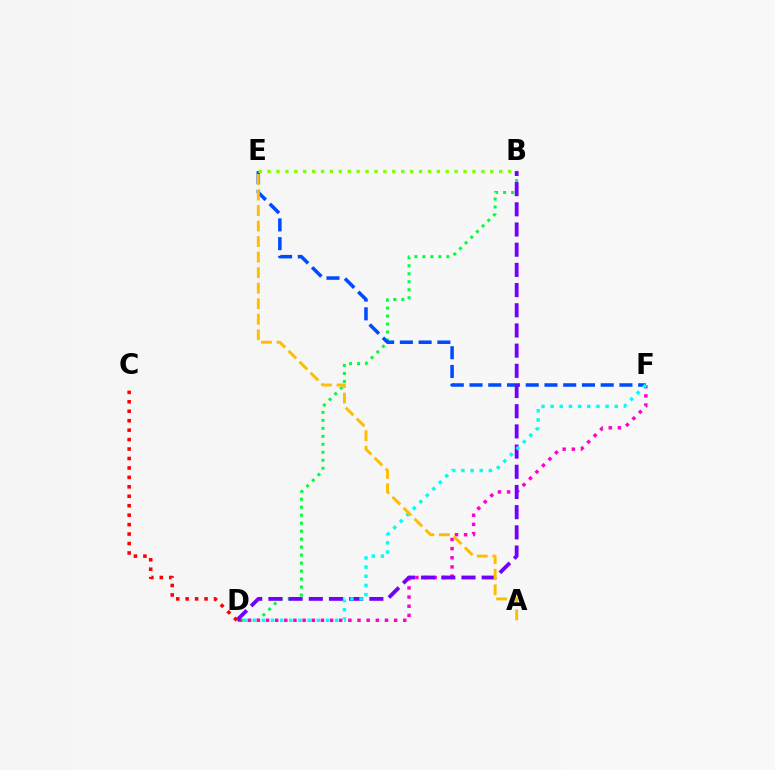{('B', 'D'): [{'color': '#00ff39', 'line_style': 'dotted', 'thickness': 2.17}, {'color': '#7200ff', 'line_style': 'dashed', 'thickness': 2.74}], ('E', 'F'): [{'color': '#004bff', 'line_style': 'dashed', 'thickness': 2.55}], ('B', 'E'): [{'color': '#84ff00', 'line_style': 'dotted', 'thickness': 2.42}], ('D', 'F'): [{'color': '#ff00cf', 'line_style': 'dotted', 'thickness': 2.49}, {'color': '#00fff6', 'line_style': 'dotted', 'thickness': 2.49}], ('A', 'E'): [{'color': '#ffbd00', 'line_style': 'dashed', 'thickness': 2.11}], ('C', 'D'): [{'color': '#ff0000', 'line_style': 'dotted', 'thickness': 2.57}]}